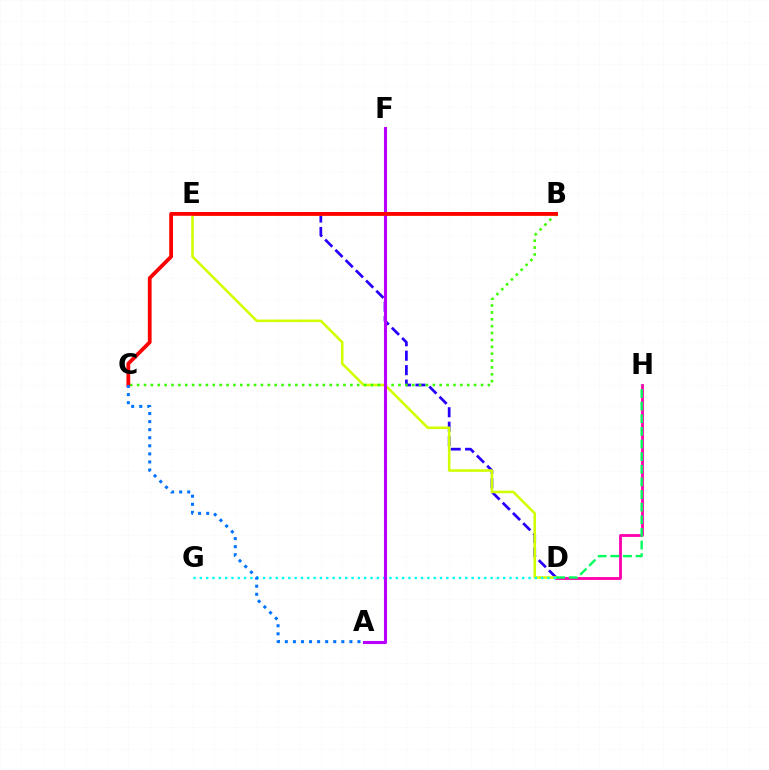{('D', 'E'): [{'color': '#2500ff', 'line_style': 'dashed', 'thickness': 1.97}, {'color': '#d1ff00', 'line_style': 'solid', 'thickness': 1.85}], ('D', 'H'): [{'color': '#ff00ac', 'line_style': 'solid', 'thickness': 2.04}, {'color': '#00ff5c', 'line_style': 'dashed', 'thickness': 1.72}], ('B', 'E'): [{'color': '#ff9400', 'line_style': 'solid', 'thickness': 1.86}], ('D', 'G'): [{'color': '#00fff6', 'line_style': 'dotted', 'thickness': 1.72}], ('B', 'C'): [{'color': '#3dff00', 'line_style': 'dotted', 'thickness': 1.87}, {'color': '#ff0000', 'line_style': 'solid', 'thickness': 2.71}], ('A', 'F'): [{'color': '#b900ff', 'line_style': 'solid', 'thickness': 2.22}], ('A', 'C'): [{'color': '#0074ff', 'line_style': 'dotted', 'thickness': 2.19}]}